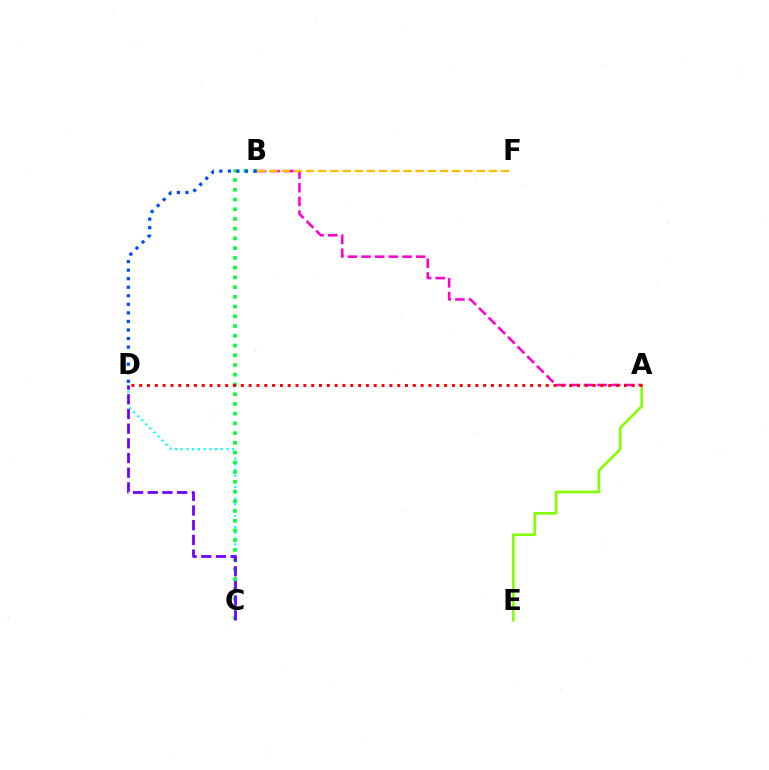{('A', 'B'): [{'color': '#ff00cf', 'line_style': 'dashed', 'thickness': 1.86}], ('C', 'D'): [{'color': '#00fff6', 'line_style': 'dotted', 'thickness': 1.55}, {'color': '#7200ff', 'line_style': 'dashed', 'thickness': 2.0}], ('B', 'F'): [{'color': '#ffbd00', 'line_style': 'dashed', 'thickness': 1.66}], ('B', 'C'): [{'color': '#00ff39', 'line_style': 'dotted', 'thickness': 2.64}], ('A', 'E'): [{'color': '#84ff00', 'line_style': 'solid', 'thickness': 1.89}], ('A', 'D'): [{'color': '#ff0000', 'line_style': 'dotted', 'thickness': 2.12}], ('B', 'D'): [{'color': '#004bff', 'line_style': 'dotted', 'thickness': 2.32}]}